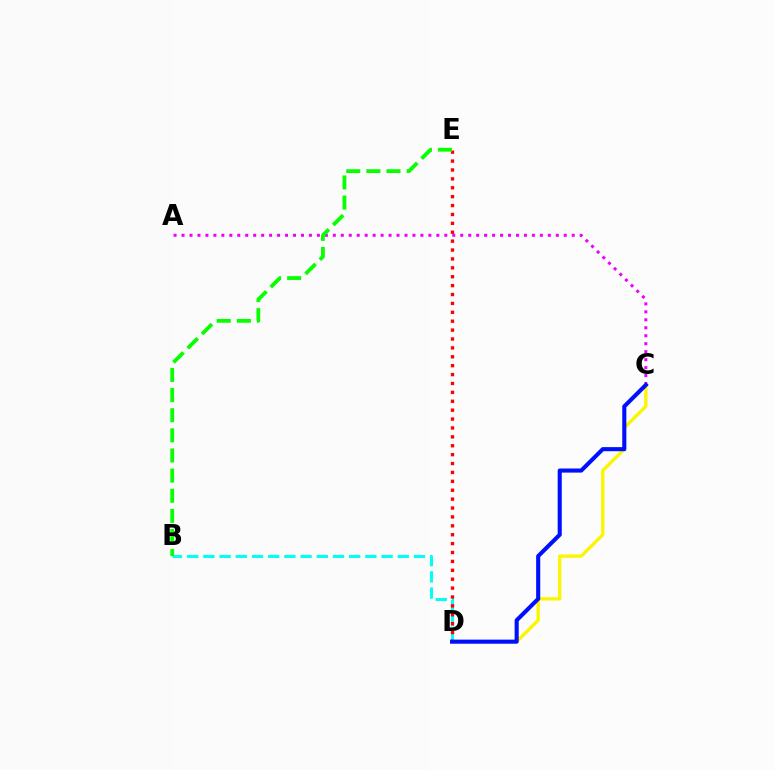{('A', 'C'): [{'color': '#ee00ff', 'line_style': 'dotted', 'thickness': 2.16}], ('C', 'D'): [{'color': '#fcf500', 'line_style': 'solid', 'thickness': 2.39}, {'color': '#0010ff', 'line_style': 'solid', 'thickness': 2.94}], ('B', 'D'): [{'color': '#00fff6', 'line_style': 'dashed', 'thickness': 2.2}], ('D', 'E'): [{'color': '#ff0000', 'line_style': 'dotted', 'thickness': 2.42}], ('B', 'E'): [{'color': '#08ff00', 'line_style': 'dashed', 'thickness': 2.73}]}